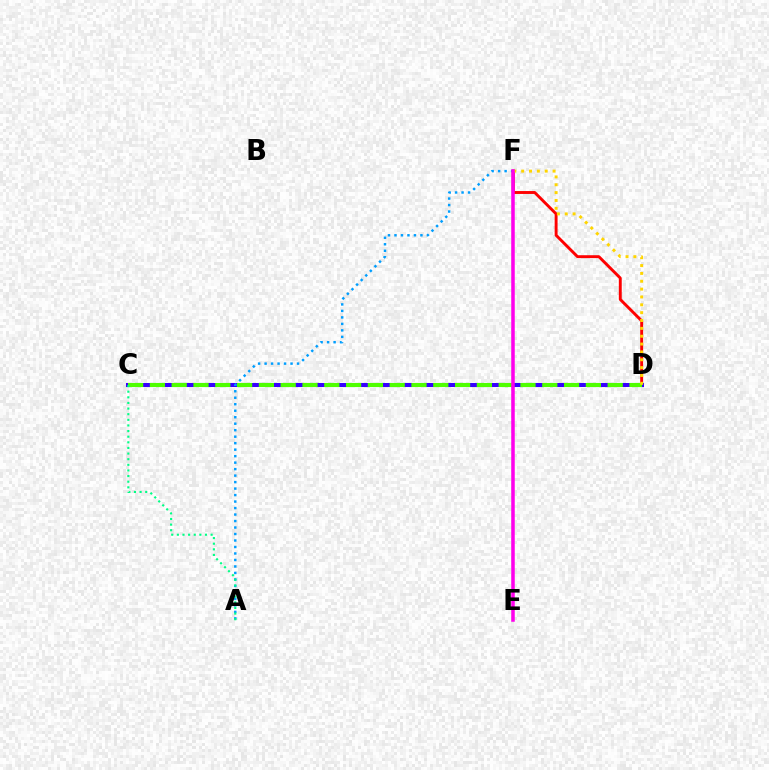{('D', 'F'): [{'color': '#ff0000', 'line_style': 'solid', 'thickness': 2.09}, {'color': '#ffd500', 'line_style': 'dotted', 'thickness': 2.13}], ('C', 'D'): [{'color': '#3700ff', 'line_style': 'solid', 'thickness': 2.9}, {'color': '#4fff00', 'line_style': 'dashed', 'thickness': 2.96}], ('A', 'F'): [{'color': '#009eff', 'line_style': 'dotted', 'thickness': 1.76}], ('A', 'C'): [{'color': '#00ff86', 'line_style': 'dotted', 'thickness': 1.53}], ('E', 'F'): [{'color': '#ff00ed', 'line_style': 'solid', 'thickness': 2.53}]}